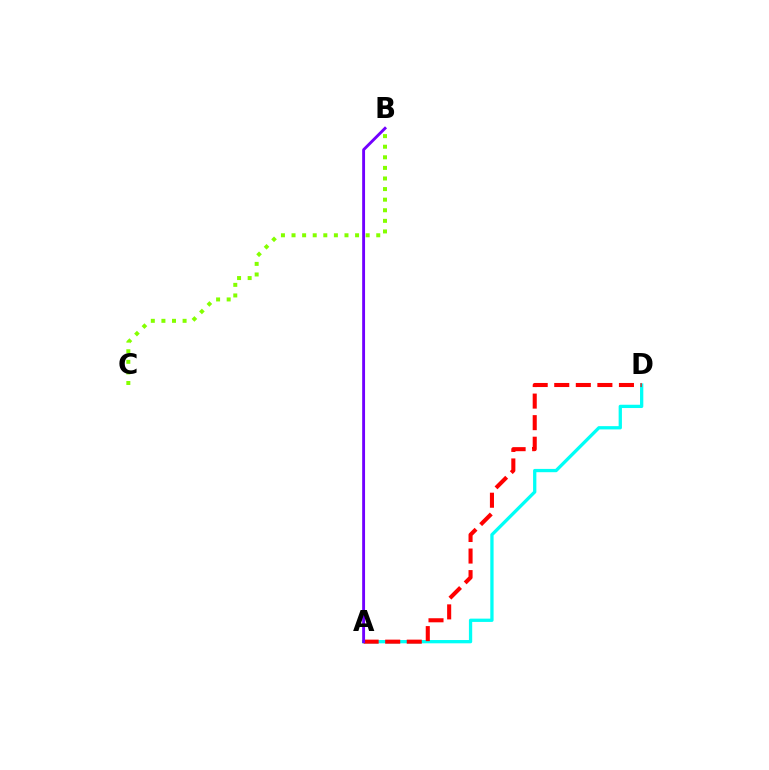{('B', 'C'): [{'color': '#84ff00', 'line_style': 'dotted', 'thickness': 2.88}], ('A', 'D'): [{'color': '#00fff6', 'line_style': 'solid', 'thickness': 2.37}, {'color': '#ff0000', 'line_style': 'dashed', 'thickness': 2.93}], ('A', 'B'): [{'color': '#7200ff', 'line_style': 'solid', 'thickness': 2.07}]}